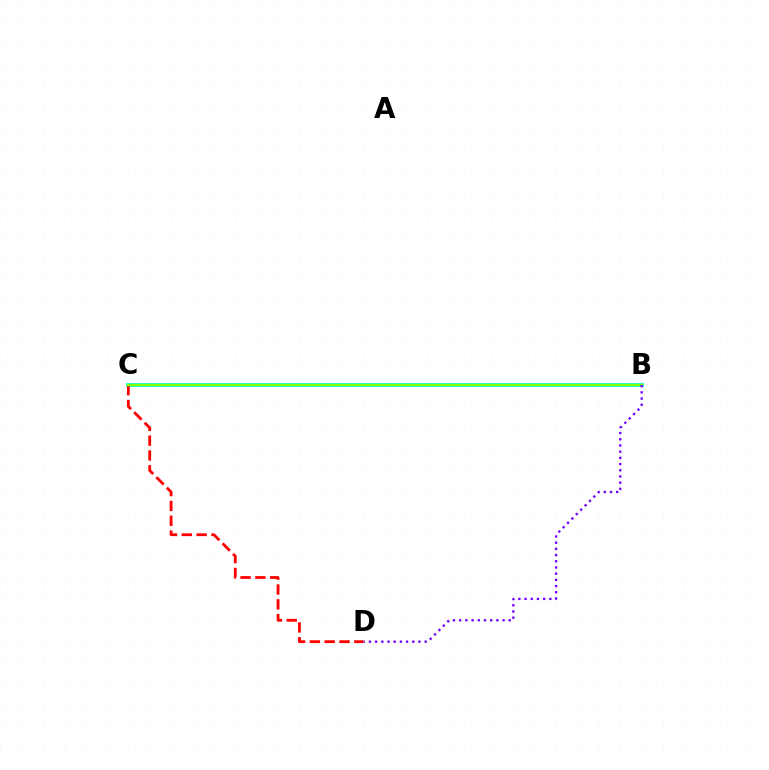{('B', 'C'): [{'color': '#00fff6', 'line_style': 'solid', 'thickness': 2.77}, {'color': '#84ff00', 'line_style': 'solid', 'thickness': 1.76}], ('C', 'D'): [{'color': '#ff0000', 'line_style': 'dashed', 'thickness': 2.01}], ('B', 'D'): [{'color': '#7200ff', 'line_style': 'dotted', 'thickness': 1.68}]}